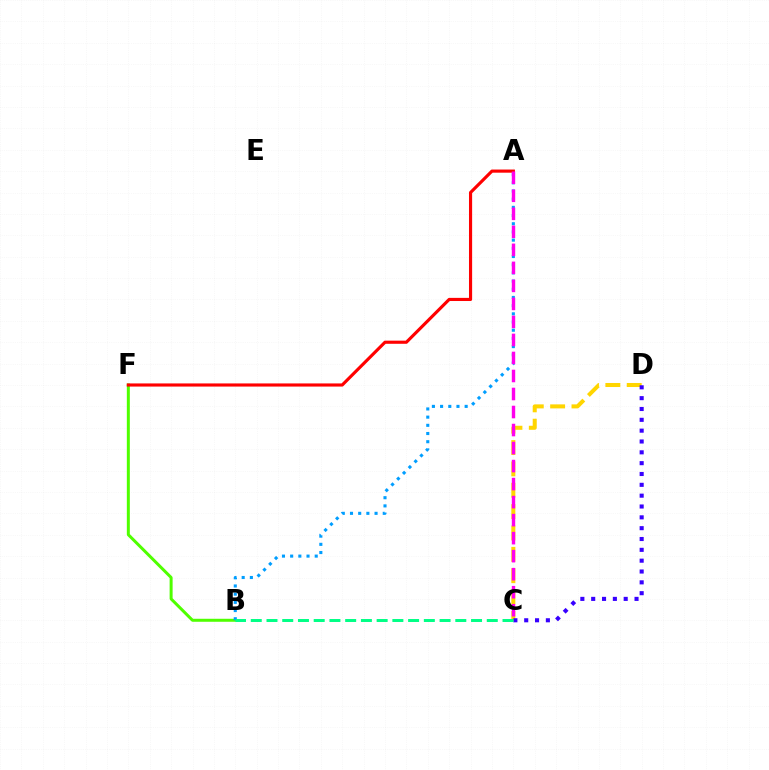{('B', 'F'): [{'color': '#4fff00', 'line_style': 'solid', 'thickness': 2.16}], ('A', 'F'): [{'color': '#ff0000', 'line_style': 'solid', 'thickness': 2.26}], ('C', 'D'): [{'color': '#ffd500', 'line_style': 'dashed', 'thickness': 2.9}, {'color': '#3700ff', 'line_style': 'dotted', 'thickness': 2.94}], ('A', 'B'): [{'color': '#009eff', 'line_style': 'dotted', 'thickness': 2.23}], ('A', 'C'): [{'color': '#ff00ed', 'line_style': 'dashed', 'thickness': 2.45}], ('B', 'C'): [{'color': '#00ff86', 'line_style': 'dashed', 'thickness': 2.14}]}